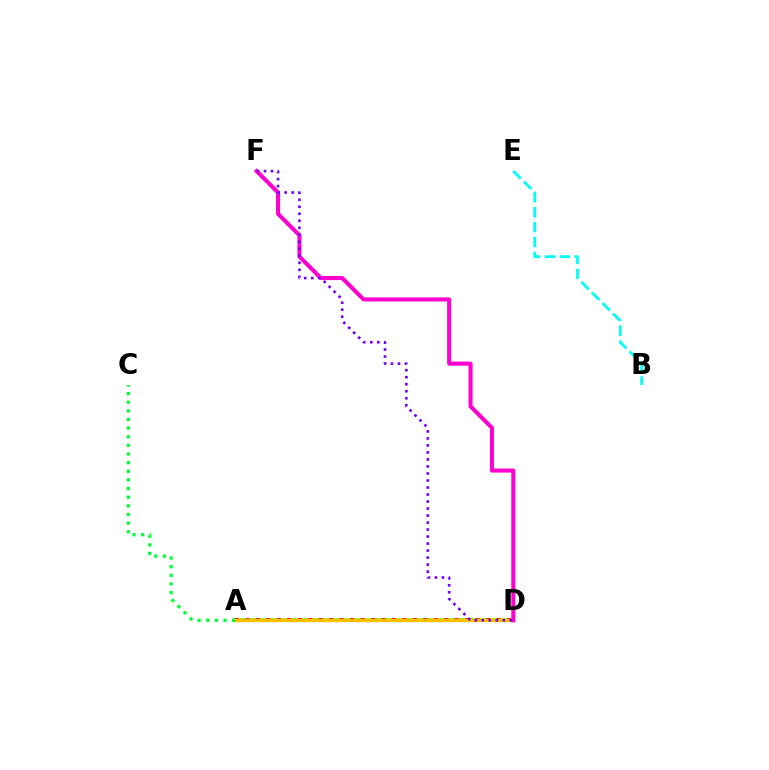{('A', 'D'): [{'color': '#004bff', 'line_style': 'dotted', 'thickness': 2.09}, {'color': '#84ff00', 'line_style': 'solid', 'thickness': 2.73}, {'color': '#ff0000', 'line_style': 'dotted', 'thickness': 2.84}, {'color': '#ffbd00', 'line_style': 'solid', 'thickness': 2.4}], ('A', 'C'): [{'color': '#00ff39', 'line_style': 'dotted', 'thickness': 2.35}], ('B', 'E'): [{'color': '#00fff6', 'line_style': 'dashed', 'thickness': 2.03}], ('D', 'F'): [{'color': '#ff00cf', 'line_style': 'solid', 'thickness': 2.93}, {'color': '#7200ff', 'line_style': 'dotted', 'thickness': 1.9}]}